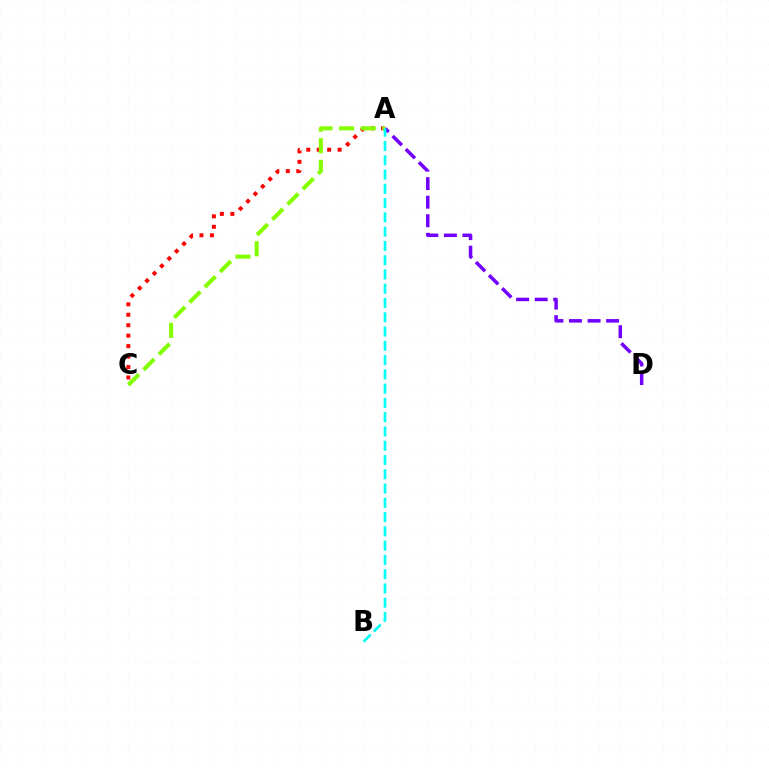{('A', 'C'): [{'color': '#ff0000', 'line_style': 'dotted', 'thickness': 2.84}, {'color': '#84ff00', 'line_style': 'dashed', 'thickness': 2.93}], ('A', 'D'): [{'color': '#7200ff', 'line_style': 'dashed', 'thickness': 2.52}], ('A', 'B'): [{'color': '#00fff6', 'line_style': 'dashed', 'thickness': 1.94}]}